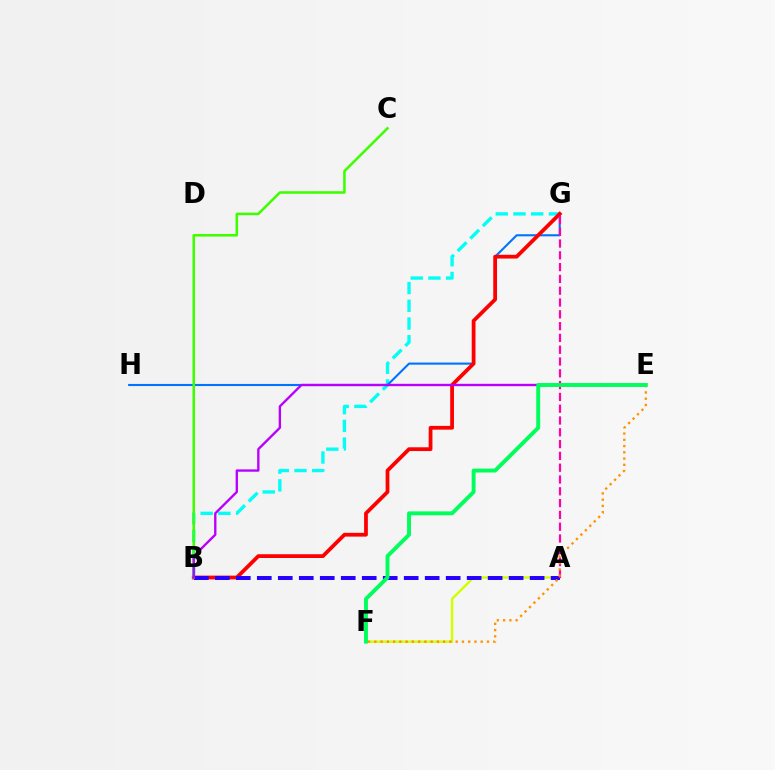{('A', 'F'): [{'color': '#d1ff00', 'line_style': 'solid', 'thickness': 1.75}], ('B', 'G'): [{'color': '#00fff6', 'line_style': 'dashed', 'thickness': 2.41}, {'color': '#ff0000', 'line_style': 'solid', 'thickness': 2.72}], ('G', 'H'): [{'color': '#0074ff', 'line_style': 'solid', 'thickness': 1.51}], ('A', 'B'): [{'color': '#2500ff', 'line_style': 'dashed', 'thickness': 2.85}], ('B', 'C'): [{'color': '#3dff00', 'line_style': 'solid', 'thickness': 1.84}], ('B', 'E'): [{'color': '#b900ff', 'line_style': 'solid', 'thickness': 1.7}], ('A', 'G'): [{'color': '#ff00ac', 'line_style': 'dashed', 'thickness': 1.6}], ('E', 'F'): [{'color': '#ff9400', 'line_style': 'dotted', 'thickness': 1.7}, {'color': '#00ff5c', 'line_style': 'solid', 'thickness': 2.82}]}